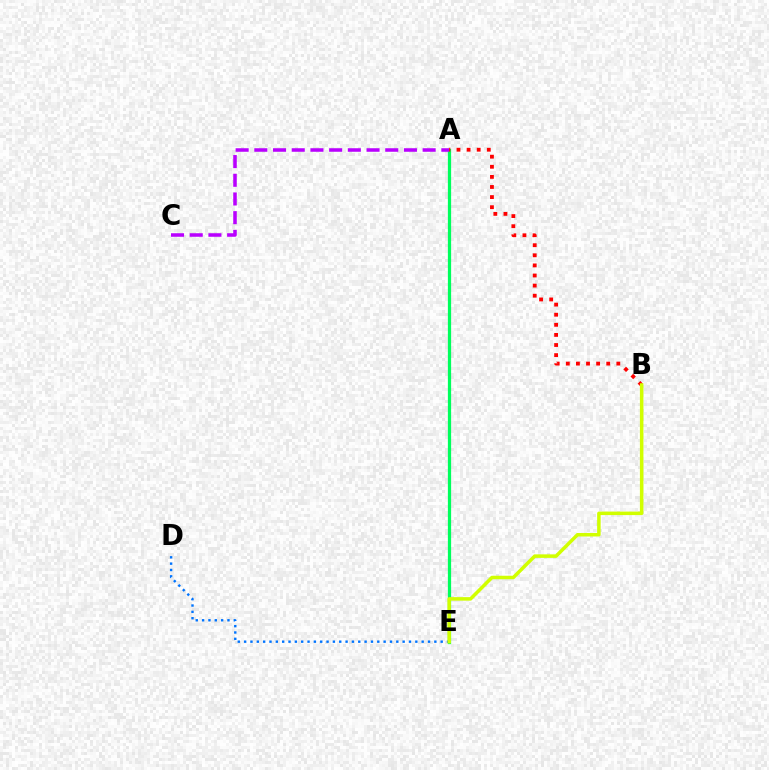{('A', 'E'): [{'color': '#00ff5c', 'line_style': 'solid', 'thickness': 2.33}], ('A', 'C'): [{'color': '#b900ff', 'line_style': 'dashed', 'thickness': 2.54}], ('A', 'B'): [{'color': '#ff0000', 'line_style': 'dotted', 'thickness': 2.74}], ('D', 'E'): [{'color': '#0074ff', 'line_style': 'dotted', 'thickness': 1.72}], ('B', 'E'): [{'color': '#d1ff00', 'line_style': 'solid', 'thickness': 2.53}]}